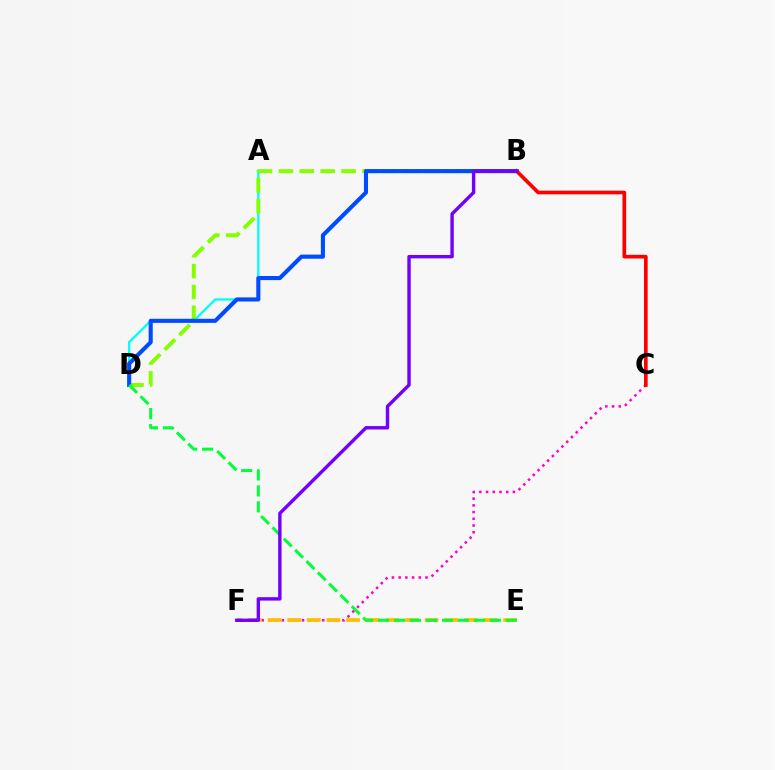{('A', 'D'): [{'color': '#00fff6', 'line_style': 'solid', 'thickness': 1.68}], ('C', 'F'): [{'color': '#ff00cf', 'line_style': 'dotted', 'thickness': 1.83}], ('B', 'D'): [{'color': '#84ff00', 'line_style': 'dashed', 'thickness': 2.84}, {'color': '#004bff', 'line_style': 'solid', 'thickness': 2.95}], ('E', 'F'): [{'color': '#ffbd00', 'line_style': 'dashed', 'thickness': 2.67}], ('D', 'E'): [{'color': '#00ff39', 'line_style': 'dashed', 'thickness': 2.17}], ('B', 'C'): [{'color': '#ff0000', 'line_style': 'solid', 'thickness': 2.65}], ('B', 'F'): [{'color': '#7200ff', 'line_style': 'solid', 'thickness': 2.45}]}